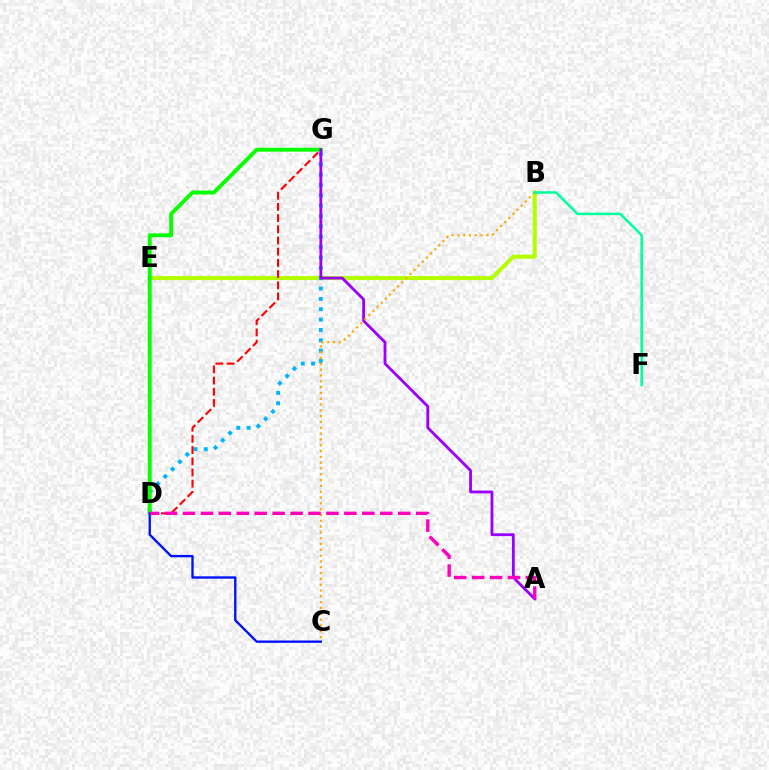{('B', 'E'): [{'color': '#b3ff00', 'line_style': 'solid', 'thickness': 2.89}], ('D', 'G'): [{'color': '#00b5ff', 'line_style': 'dotted', 'thickness': 2.81}, {'color': '#08ff00', 'line_style': 'solid', 'thickness': 2.82}, {'color': '#ff0000', 'line_style': 'dashed', 'thickness': 1.52}], ('A', 'G'): [{'color': '#9b00ff', 'line_style': 'solid', 'thickness': 2.02}], ('B', 'C'): [{'color': '#ffa500', 'line_style': 'dotted', 'thickness': 1.58}], ('B', 'F'): [{'color': '#00ff9d', 'line_style': 'solid', 'thickness': 1.85}], ('C', 'D'): [{'color': '#0010ff', 'line_style': 'solid', 'thickness': 1.69}], ('A', 'D'): [{'color': '#ff00bd', 'line_style': 'dashed', 'thickness': 2.44}]}